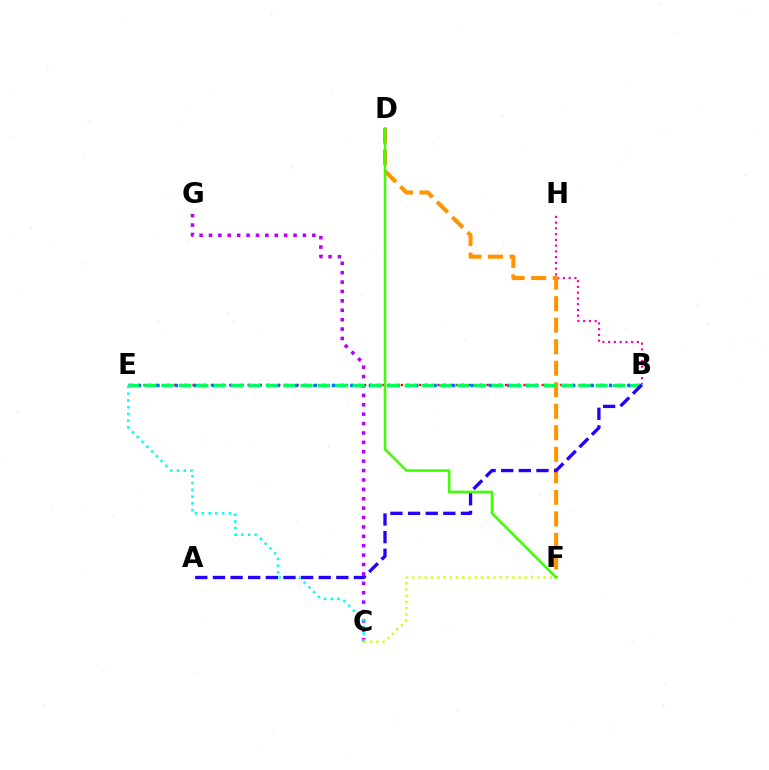{('B', 'E'): [{'color': '#ff0000', 'line_style': 'dotted', 'thickness': 1.66}, {'color': '#0074ff', 'line_style': 'dotted', 'thickness': 2.51}, {'color': '#00ff5c', 'line_style': 'dashed', 'thickness': 2.36}], ('C', 'G'): [{'color': '#b900ff', 'line_style': 'dotted', 'thickness': 2.55}], ('B', 'H'): [{'color': '#ff00ac', 'line_style': 'dotted', 'thickness': 1.56}], ('C', 'E'): [{'color': '#00fff6', 'line_style': 'dotted', 'thickness': 1.84}], ('D', 'F'): [{'color': '#ff9400', 'line_style': 'dashed', 'thickness': 2.92}, {'color': '#3dff00', 'line_style': 'solid', 'thickness': 1.83}], ('A', 'B'): [{'color': '#2500ff', 'line_style': 'dashed', 'thickness': 2.39}], ('C', 'F'): [{'color': '#d1ff00', 'line_style': 'dotted', 'thickness': 1.7}]}